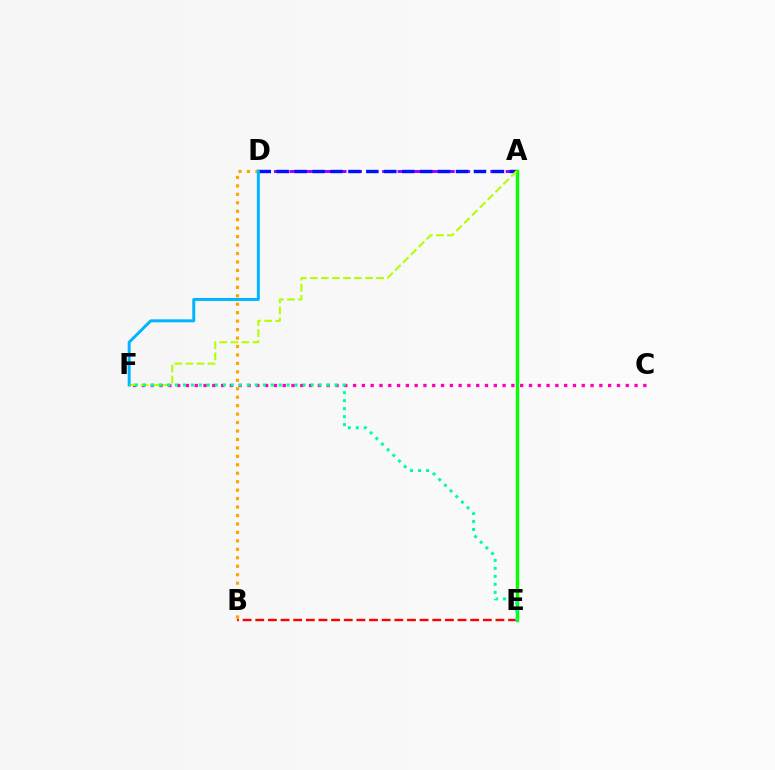{('B', 'E'): [{'color': '#ff0000', 'line_style': 'dashed', 'thickness': 1.72}], ('A', 'D'): [{'color': '#9b00ff', 'line_style': 'dashed', 'thickness': 2.1}, {'color': '#0010ff', 'line_style': 'dashed', 'thickness': 2.44}], ('B', 'D'): [{'color': '#ffa500', 'line_style': 'dotted', 'thickness': 2.3}], ('A', 'E'): [{'color': '#08ff00', 'line_style': 'solid', 'thickness': 2.43}], ('C', 'F'): [{'color': '#ff00bd', 'line_style': 'dotted', 'thickness': 2.39}], ('A', 'F'): [{'color': '#b3ff00', 'line_style': 'dashed', 'thickness': 1.5}], ('D', 'F'): [{'color': '#00b5ff', 'line_style': 'solid', 'thickness': 2.13}], ('E', 'F'): [{'color': '#00ff9d', 'line_style': 'dotted', 'thickness': 2.17}]}